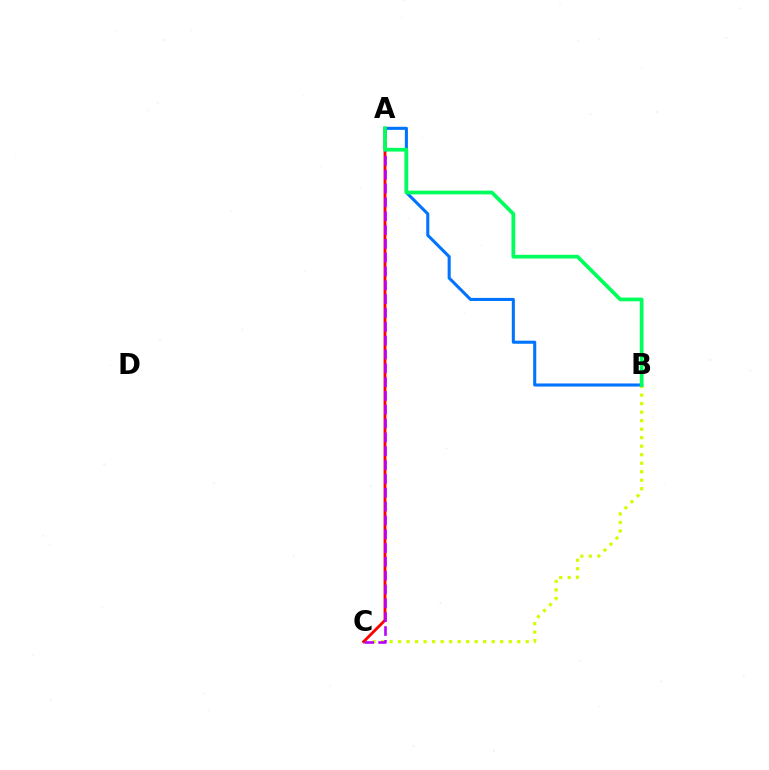{('B', 'C'): [{'color': '#d1ff00', 'line_style': 'dotted', 'thickness': 2.31}], ('A', 'B'): [{'color': '#0074ff', 'line_style': 'solid', 'thickness': 2.21}, {'color': '#00ff5c', 'line_style': 'solid', 'thickness': 2.69}], ('A', 'C'): [{'color': '#ff0000', 'line_style': 'solid', 'thickness': 2.04}, {'color': '#b900ff', 'line_style': 'dashed', 'thickness': 1.88}]}